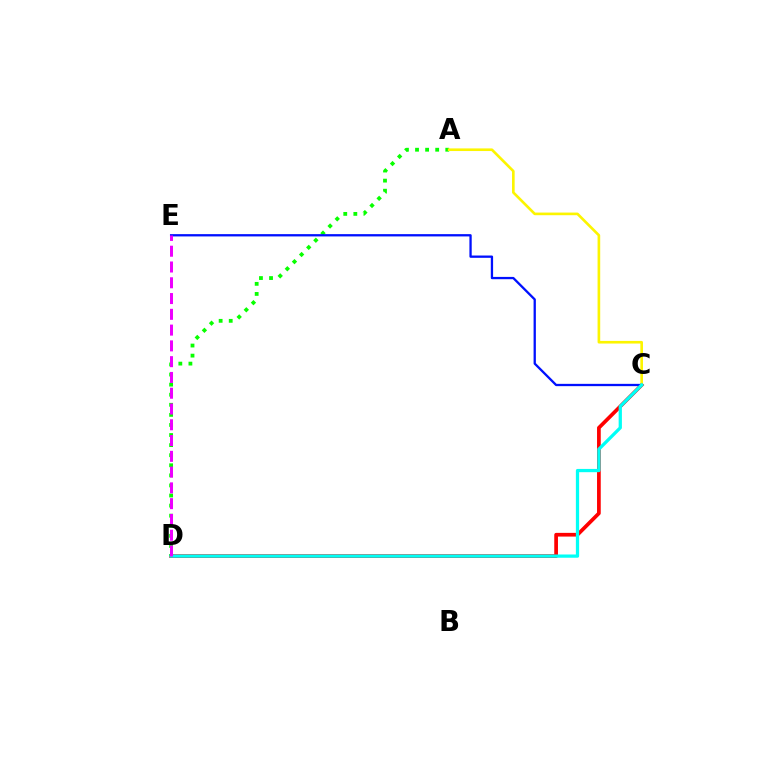{('C', 'D'): [{'color': '#ff0000', 'line_style': 'solid', 'thickness': 2.67}, {'color': '#00fff6', 'line_style': 'solid', 'thickness': 2.35}], ('A', 'D'): [{'color': '#08ff00', 'line_style': 'dotted', 'thickness': 2.74}], ('A', 'C'): [{'color': '#fcf500', 'line_style': 'solid', 'thickness': 1.9}], ('C', 'E'): [{'color': '#0010ff', 'line_style': 'solid', 'thickness': 1.65}], ('D', 'E'): [{'color': '#ee00ff', 'line_style': 'dashed', 'thickness': 2.14}]}